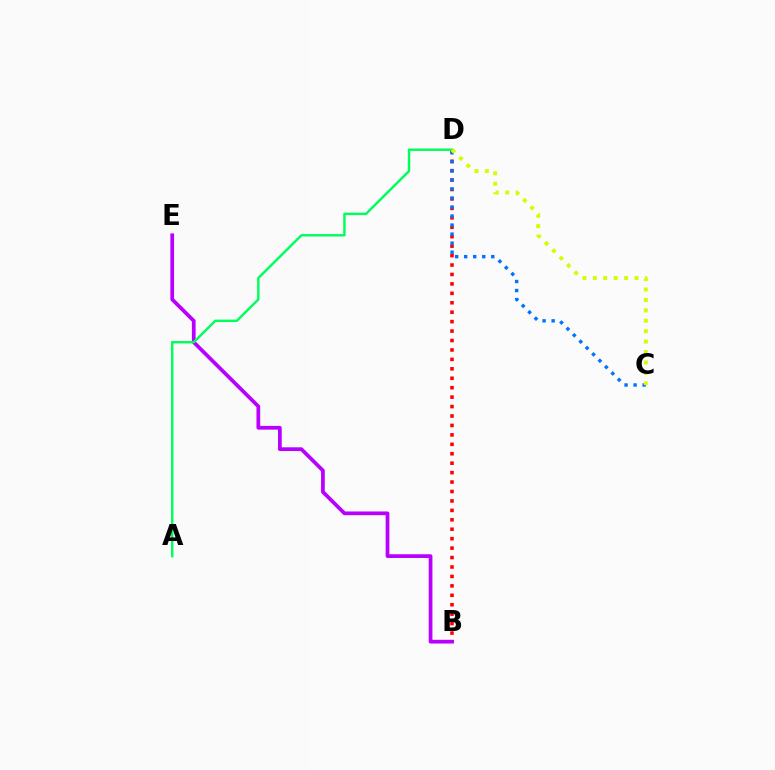{('B', 'D'): [{'color': '#ff0000', 'line_style': 'dotted', 'thickness': 2.56}], ('C', 'D'): [{'color': '#0074ff', 'line_style': 'dotted', 'thickness': 2.45}, {'color': '#d1ff00', 'line_style': 'dotted', 'thickness': 2.83}], ('B', 'E'): [{'color': '#b900ff', 'line_style': 'solid', 'thickness': 2.69}], ('A', 'D'): [{'color': '#00ff5c', 'line_style': 'solid', 'thickness': 1.76}]}